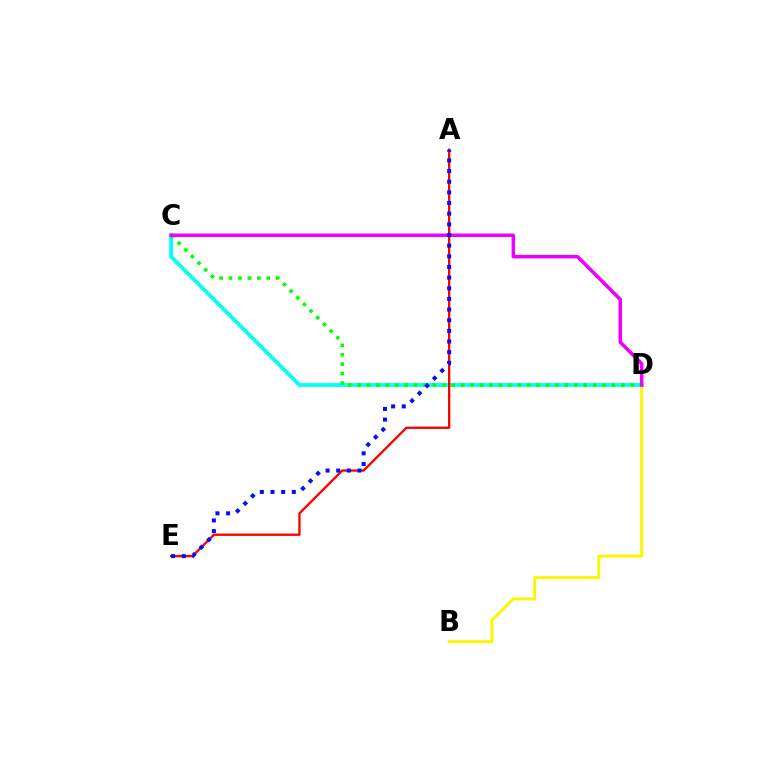{('C', 'D'): [{'color': '#00fff6', 'line_style': 'solid', 'thickness': 2.73}, {'color': '#08ff00', 'line_style': 'dotted', 'thickness': 2.56}, {'color': '#ee00ff', 'line_style': 'solid', 'thickness': 2.54}], ('B', 'D'): [{'color': '#fcf500', 'line_style': 'solid', 'thickness': 2.11}], ('A', 'E'): [{'color': '#ff0000', 'line_style': 'solid', 'thickness': 1.68}, {'color': '#0010ff', 'line_style': 'dotted', 'thickness': 2.89}]}